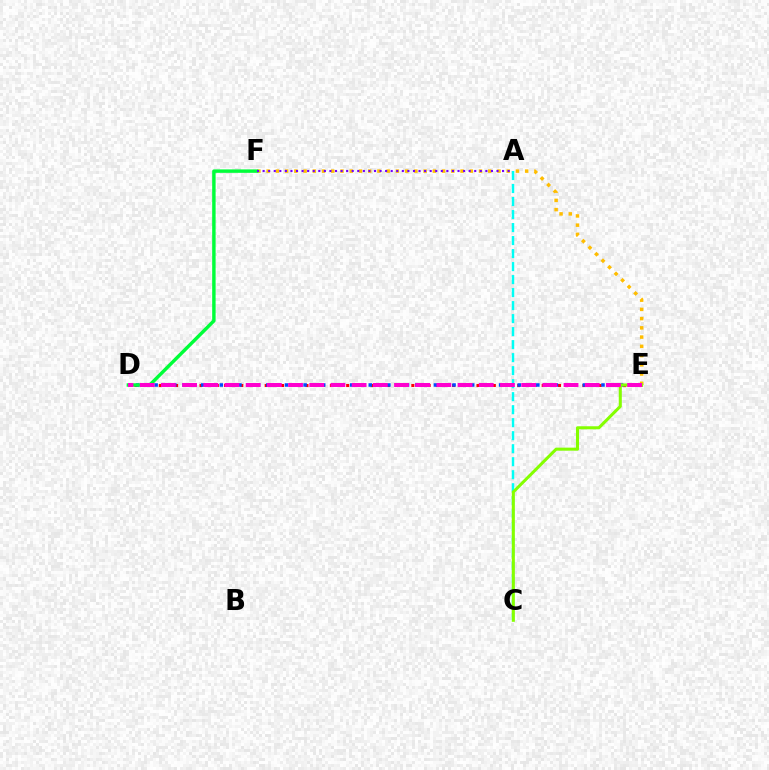{('A', 'C'): [{'color': '#00fff6', 'line_style': 'dashed', 'thickness': 1.77}], ('E', 'F'): [{'color': '#ffbd00', 'line_style': 'dotted', 'thickness': 2.51}], ('D', 'E'): [{'color': '#ff0000', 'line_style': 'dotted', 'thickness': 2.21}, {'color': '#004bff', 'line_style': 'dotted', 'thickness': 2.53}, {'color': '#ff00cf', 'line_style': 'dashed', 'thickness': 2.88}], ('C', 'E'): [{'color': '#84ff00', 'line_style': 'solid', 'thickness': 2.19}], ('D', 'F'): [{'color': '#00ff39', 'line_style': 'solid', 'thickness': 2.47}], ('A', 'F'): [{'color': '#7200ff', 'line_style': 'dotted', 'thickness': 1.51}]}